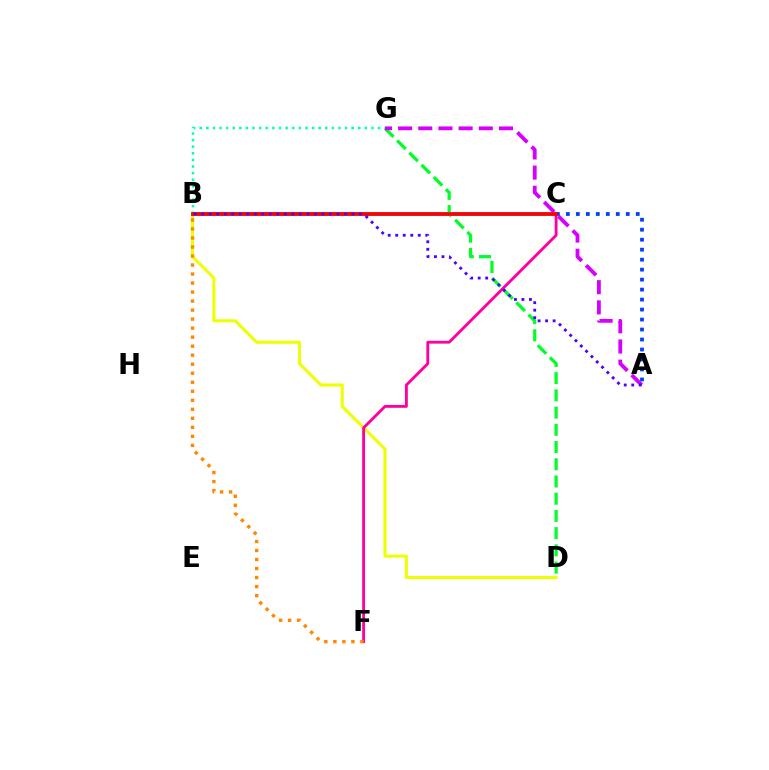{('D', 'G'): [{'color': '#00ff27', 'line_style': 'dashed', 'thickness': 2.34}], ('B', 'D'): [{'color': '#eeff00', 'line_style': 'solid', 'thickness': 2.2}], ('C', 'F'): [{'color': '#ff00a0', 'line_style': 'solid', 'thickness': 2.05}], ('B', 'C'): [{'color': '#66ff00', 'line_style': 'dotted', 'thickness': 2.89}, {'color': '#00c7ff', 'line_style': 'solid', 'thickness': 2.56}, {'color': '#ff0000', 'line_style': 'solid', 'thickness': 2.67}], ('B', 'F'): [{'color': '#ff8800', 'line_style': 'dotted', 'thickness': 2.45}], ('A', 'G'): [{'color': '#d600ff', 'line_style': 'dashed', 'thickness': 2.74}], ('B', 'G'): [{'color': '#00ffaf', 'line_style': 'dotted', 'thickness': 1.79}], ('A', 'C'): [{'color': '#003fff', 'line_style': 'dotted', 'thickness': 2.71}], ('A', 'B'): [{'color': '#4f00ff', 'line_style': 'dotted', 'thickness': 2.04}]}